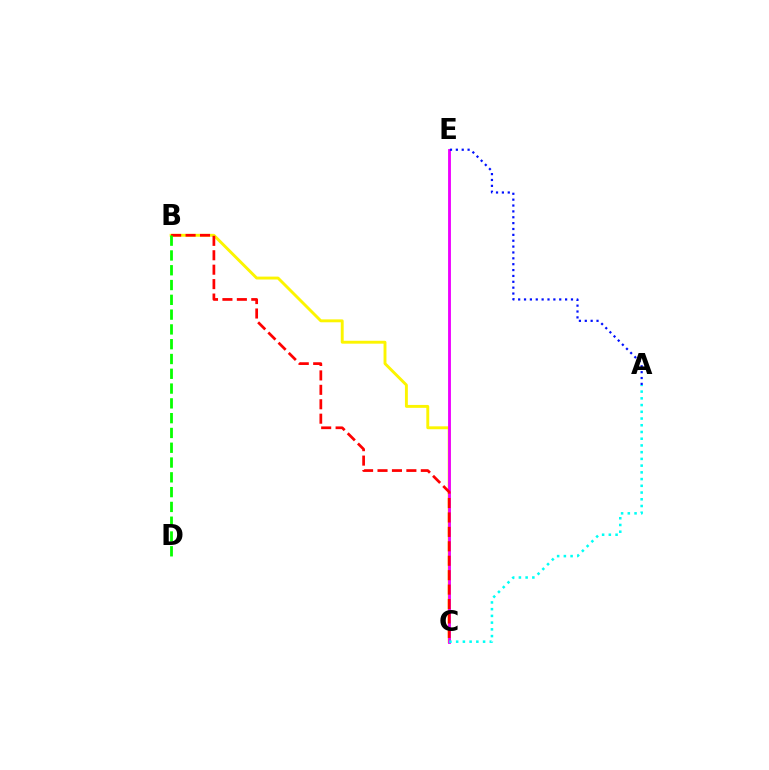{('B', 'C'): [{'color': '#fcf500', 'line_style': 'solid', 'thickness': 2.09}, {'color': '#ff0000', 'line_style': 'dashed', 'thickness': 1.96}], ('C', 'E'): [{'color': '#ee00ff', 'line_style': 'solid', 'thickness': 2.05}], ('A', 'E'): [{'color': '#0010ff', 'line_style': 'dotted', 'thickness': 1.59}], ('A', 'C'): [{'color': '#00fff6', 'line_style': 'dotted', 'thickness': 1.83}], ('B', 'D'): [{'color': '#08ff00', 'line_style': 'dashed', 'thickness': 2.01}]}